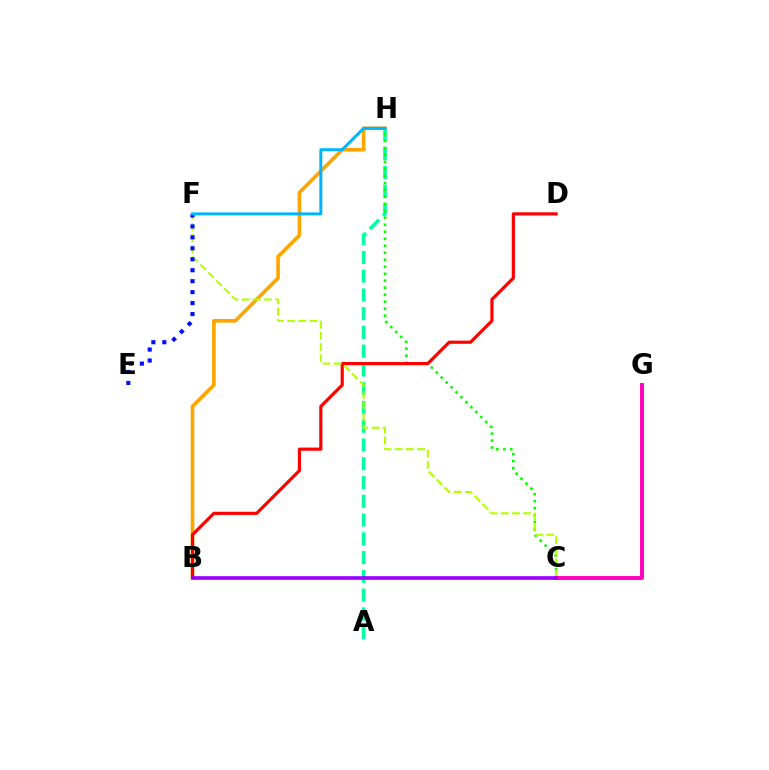{('B', 'H'): [{'color': '#ffa500', 'line_style': 'solid', 'thickness': 2.64}], ('A', 'H'): [{'color': '#00ff9d', 'line_style': 'dashed', 'thickness': 2.55}], ('C', 'H'): [{'color': '#08ff00', 'line_style': 'dotted', 'thickness': 1.9}], ('B', 'D'): [{'color': '#ff0000', 'line_style': 'solid', 'thickness': 2.29}], ('C', 'F'): [{'color': '#b3ff00', 'line_style': 'dashed', 'thickness': 1.52}], ('C', 'G'): [{'color': '#ff00bd', 'line_style': 'solid', 'thickness': 2.82}], ('E', 'F'): [{'color': '#0010ff', 'line_style': 'dotted', 'thickness': 2.98}], ('B', 'C'): [{'color': '#9b00ff', 'line_style': 'solid', 'thickness': 2.64}], ('F', 'H'): [{'color': '#00b5ff', 'line_style': 'solid', 'thickness': 2.15}]}